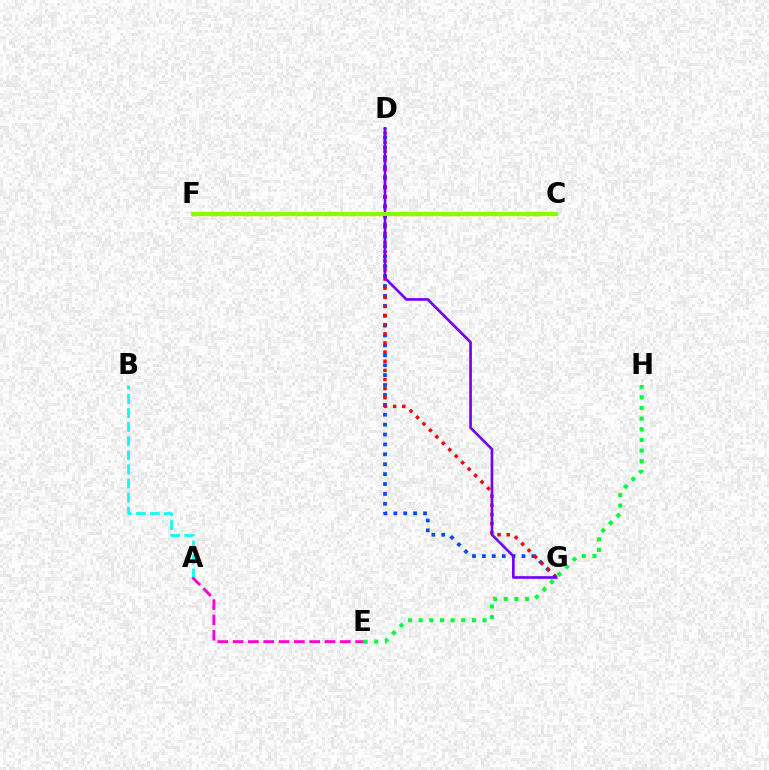{('A', 'B'): [{'color': '#00fff6', 'line_style': 'dashed', 'thickness': 1.92}], ('C', 'F'): [{'color': '#ffbd00', 'line_style': 'solid', 'thickness': 2.49}, {'color': '#84ff00', 'line_style': 'solid', 'thickness': 2.78}], ('D', 'G'): [{'color': '#004bff', 'line_style': 'dotted', 'thickness': 2.69}, {'color': '#ff0000', 'line_style': 'dotted', 'thickness': 2.48}, {'color': '#7200ff', 'line_style': 'solid', 'thickness': 1.9}], ('E', 'H'): [{'color': '#00ff39', 'line_style': 'dotted', 'thickness': 2.89}], ('A', 'E'): [{'color': '#ff00cf', 'line_style': 'dashed', 'thickness': 2.08}]}